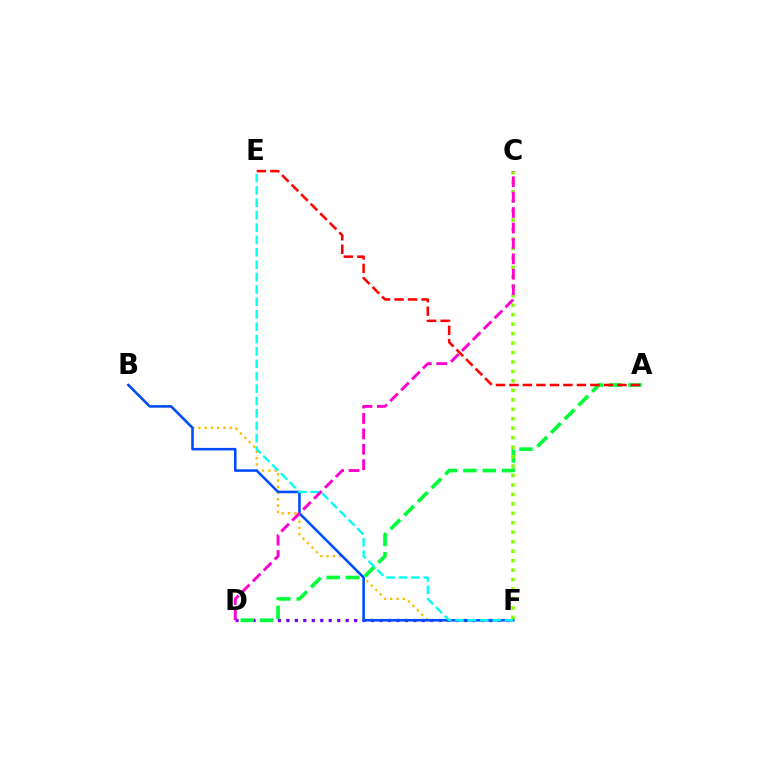{('D', 'F'): [{'color': '#7200ff', 'line_style': 'dotted', 'thickness': 2.3}], ('B', 'F'): [{'color': '#ffbd00', 'line_style': 'dotted', 'thickness': 1.7}, {'color': '#004bff', 'line_style': 'solid', 'thickness': 1.84}], ('A', 'D'): [{'color': '#00ff39', 'line_style': 'dashed', 'thickness': 2.63}], ('E', 'F'): [{'color': '#00fff6', 'line_style': 'dashed', 'thickness': 1.68}], ('C', 'F'): [{'color': '#84ff00', 'line_style': 'dotted', 'thickness': 2.57}], ('C', 'D'): [{'color': '#ff00cf', 'line_style': 'dashed', 'thickness': 2.09}], ('A', 'E'): [{'color': '#ff0000', 'line_style': 'dashed', 'thickness': 1.83}]}